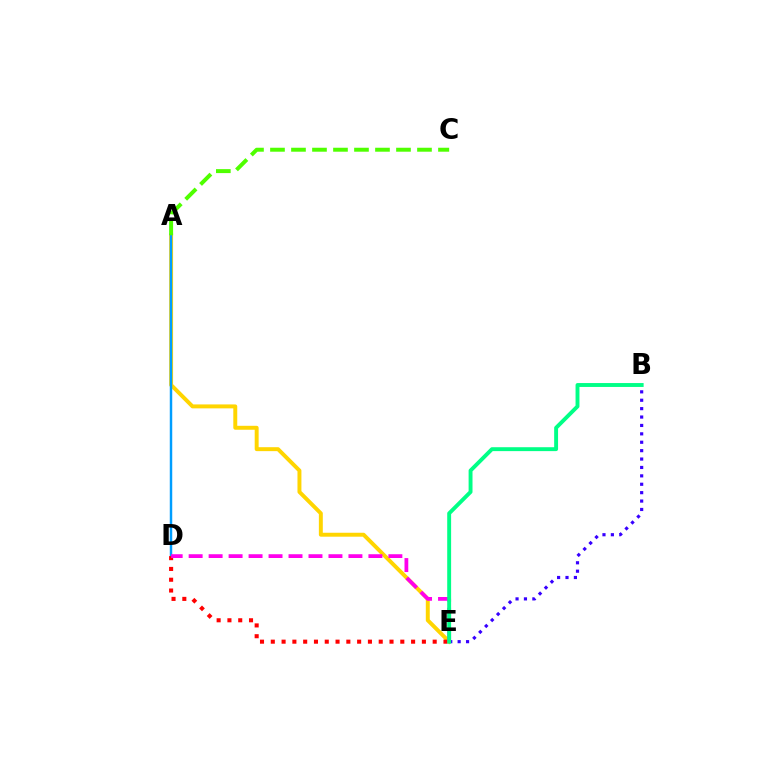{('A', 'E'): [{'color': '#ffd500', 'line_style': 'solid', 'thickness': 2.84}], ('A', 'D'): [{'color': '#009eff', 'line_style': 'solid', 'thickness': 1.77}], ('D', 'E'): [{'color': '#ff0000', 'line_style': 'dotted', 'thickness': 2.93}, {'color': '#ff00ed', 'line_style': 'dashed', 'thickness': 2.71}], ('B', 'E'): [{'color': '#3700ff', 'line_style': 'dotted', 'thickness': 2.28}, {'color': '#00ff86', 'line_style': 'solid', 'thickness': 2.81}], ('A', 'C'): [{'color': '#4fff00', 'line_style': 'dashed', 'thickness': 2.85}]}